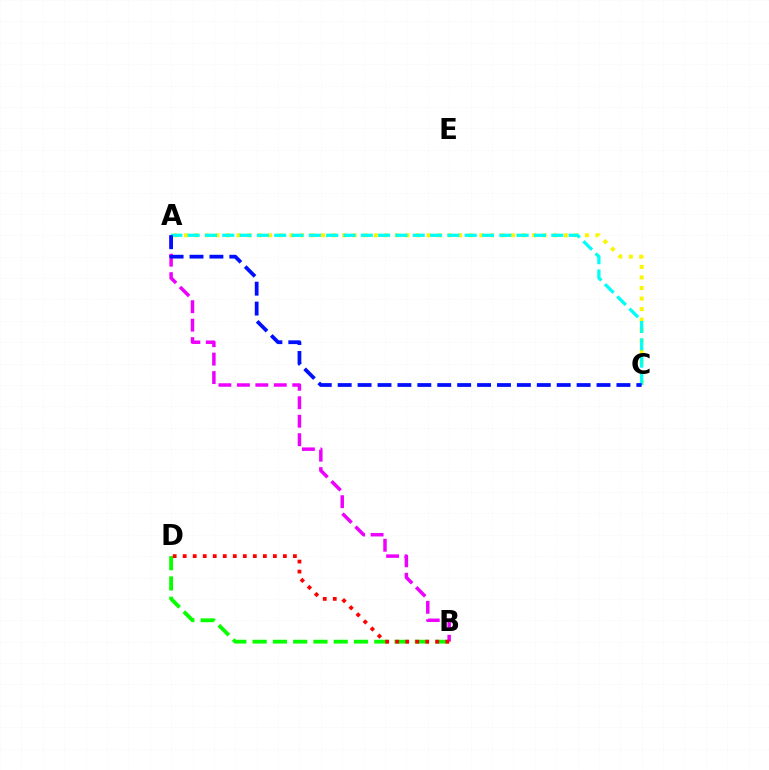{('B', 'D'): [{'color': '#08ff00', 'line_style': 'dashed', 'thickness': 2.75}, {'color': '#ff0000', 'line_style': 'dotted', 'thickness': 2.72}], ('A', 'B'): [{'color': '#ee00ff', 'line_style': 'dashed', 'thickness': 2.51}], ('A', 'C'): [{'color': '#fcf500', 'line_style': 'dotted', 'thickness': 2.87}, {'color': '#00fff6', 'line_style': 'dashed', 'thickness': 2.35}, {'color': '#0010ff', 'line_style': 'dashed', 'thickness': 2.7}]}